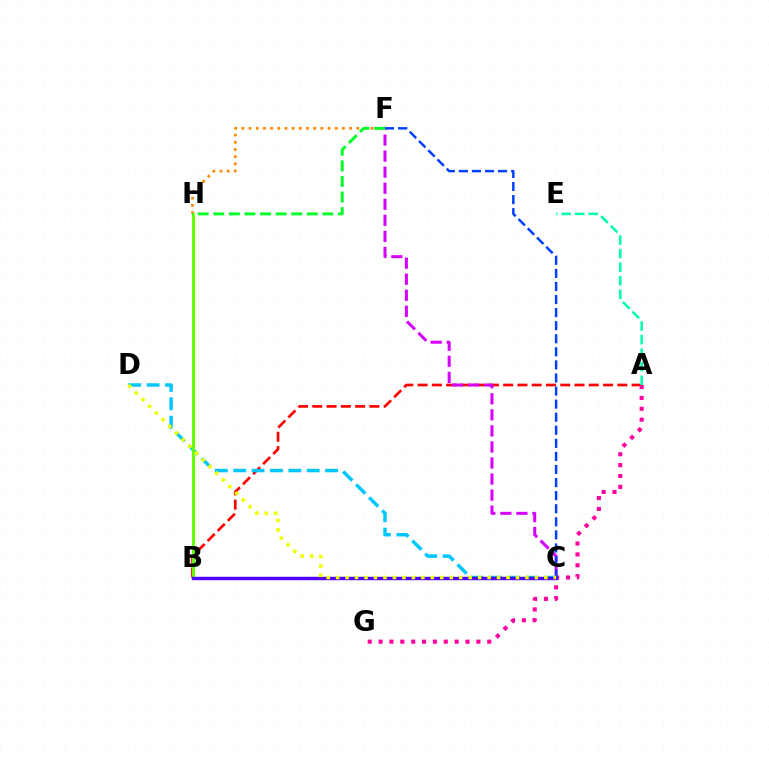{('A', 'B'): [{'color': '#ff0000', 'line_style': 'dashed', 'thickness': 1.94}], ('F', 'H'): [{'color': '#ff8800', 'line_style': 'dotted', 'thickness': 1.95}, {'color': '#00ff27', 'line_style': 'dashed', 'thickness': 2.12}], ('A', 'G'): [{'color': '#ff00a0', 'line_style': 'dotted', 'thickness': 2.95}], ('C', 'F'): [{'color': '#d600ff', 'line_style': 'dashed', 'thickness': 2.18}, {'color': '#003fff', 'line_style': 'dashed', 'thickness': 1.78}], ('C', 'D'): [{'color': '#00c7ff', 'line_style': 'dashed', 'thickness': 2.5}, {'color': '#eeff00', 'line_style': 'dotted', 'thickness': 2.57}], ('B', 'H'): [{'color': '#66ff00', 'line_style': 'solid', 'thickness': 2.1}], ('B', 'C'): [{'color': '#4f00ff', 'line_style': 'solid', 'thickness': 2.47}], ('A', 'E'): [{'color': '#00ffaf', 'line_style': 'dashed', 'thickness': 1.84}]}